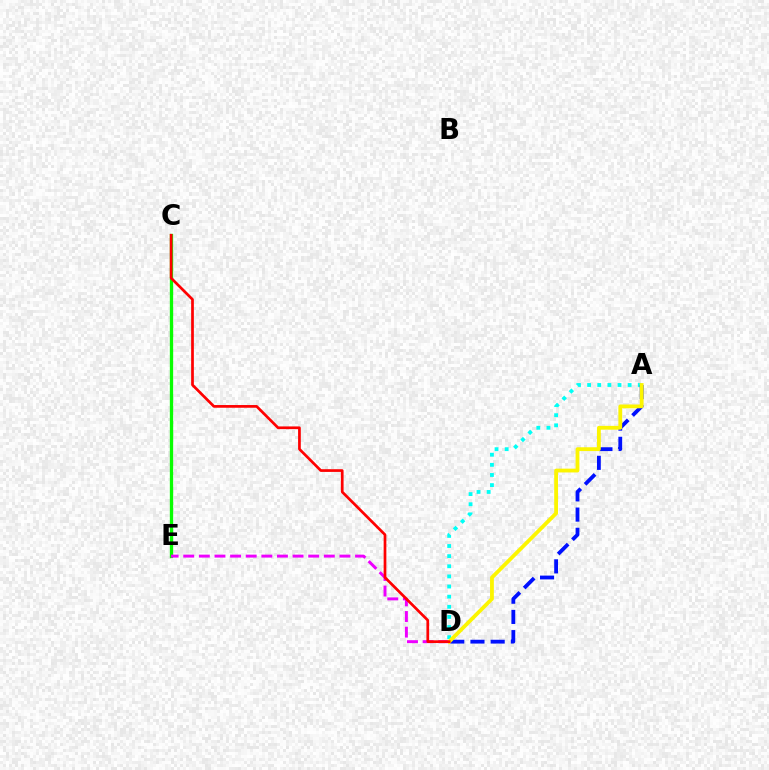{('C', 'E'): [{'color': '#08ff00', 'line_style': 'solid', 'thickness': 2.39}], ('A', 'D'): [{'color': '#00fff6', 'line_style': 'dotted', 'thickness': 2.75}, {'color': '#0010ff', 'line_style': 'dashed', 'thickness': 2.74}, {'color': '#fcf500', 'line_style': 'solid', 'thickness': 2.74}], ('D', 'E'): [{'color': '#ee00ff', 'line_style': 'dashed', 'thickness': 2.12}], ('C', 'D'): [{'color': '#ff0000', 'line_style': 'solid', 'thickness': 1.95}]}